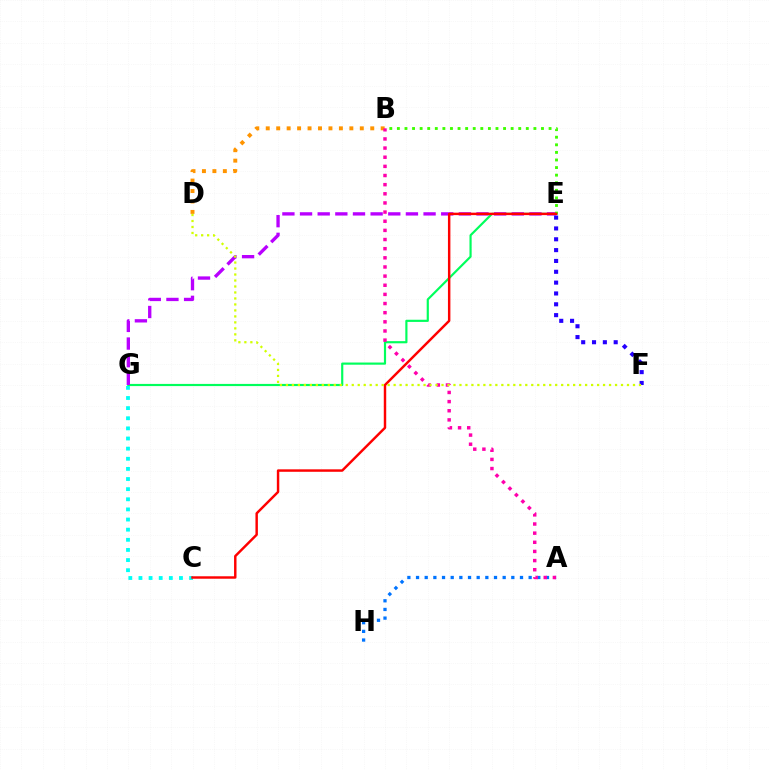{('A', 'H'): [{'color': '#0074ff', 'line_style': 'dotted', 'thickness': 2.35}], ('C', 'G'): [{'color': '#00fff6', 'line_style': 'dotted', 'thickness': 2.75}], ('B', 'D'): [{'color': '#ff9400', 'line_style': 'dotted', 'thickness': 2.84}], ('E', 'G'): [{'color': '#00ff5c', 'line_style': 'solid', 'thickness': 1.56}, {'color': '#b900ff', 'line_style': 'dashed', 'thickness': 2.4}], ('A', 'B'): [{'color': '#ff00ac', 'line_style': 'dotted', 'thickness': 2.48}], ('B', 'E'): [{'color': '#3dff00', 'line_style': 'dotted', 'thickness': 2.06}], ('C', 'E'): [{'color': '#ff0000', 'line_style': 'solid', 'thickness': 1.76}], ('E', 'F'): [{'color': '#2500ff', 'line_style': 'dotted', 'thickness': 2.94}], ('D', 'F'): [{'color': '#d1ff00', 'line_style': 'dotted', 'thickness': 1.63}]}